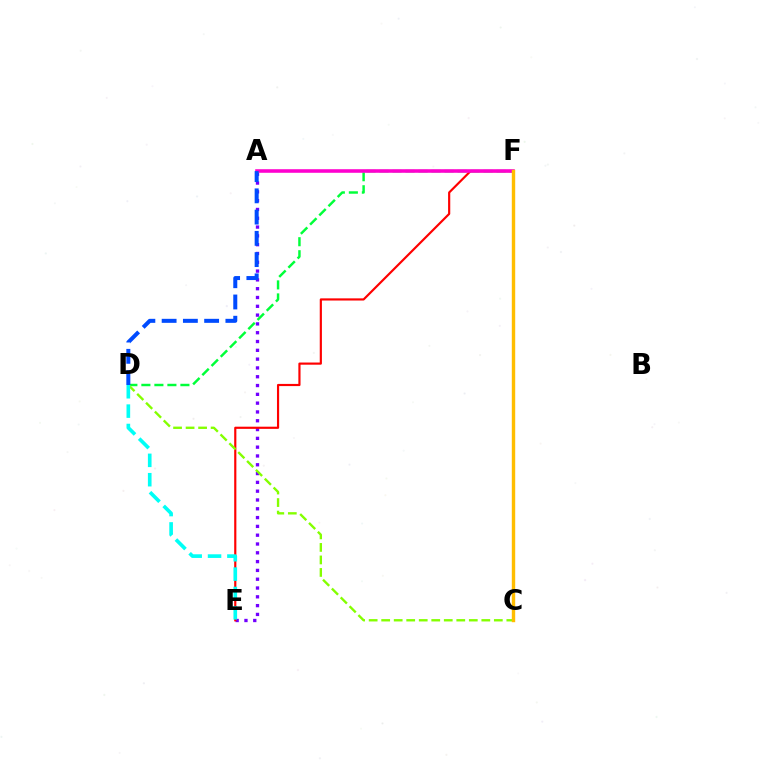{('A', 'E'): [{'color': '#7200ff', 'line_style': 'dotted', 'thickness': 2.39}], ('E', 'F'): [{'color': '#ff0000', 'line_style': 'solid', 'thickness': 1.56}], ('D', 'F'): [{'color': '#00ff39', 'line_style': 'dashed', 'thickness': 1.77}], ('A', 'F'): [{'color': '#ff00cf', 'line_style': 'solid', 'thickness': 2.57}], ('C', 'D'): [{'color': '#84ff00', 'line_style': 'dashed', 'thickness': 1.7}], ('D', 'E'): [{'color': '#00fff6', 'line_style': 'dashed', 'thickness': 2.63}], ('A', 'D'): [{'color': '#004bff', 'line_style': 'dashed', 'thickness': 2.89}], ('C', 'F'): [{'color': '#ffbd00', 'line_style': 'solid', 'thickness': 2.45}]}